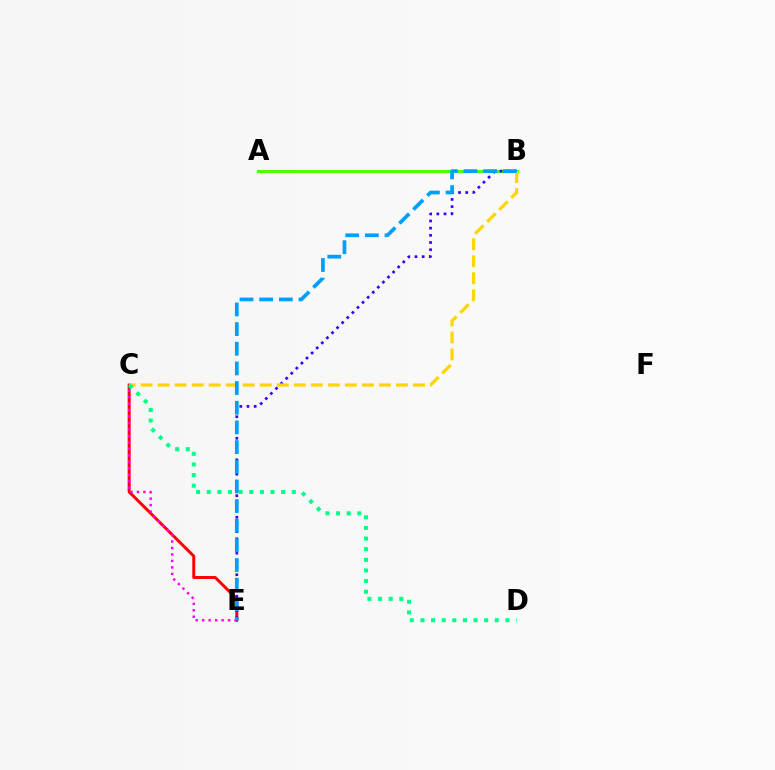{('C', 'E'): [{'color': '#ff0000', 'line_style': 'solid', 'thickness': 2.14}, {'color': '#ff00ed', 'line_style': 'dotted', 'thickness': 1.76}], ('A', 'B'): [{'color': '#4fff00', 'line_style': 'solid', 'thickness': 2.22}], ('B', 'E'): [{'color': '#3700ff', 'line_style': 'dotted', 'thickness': 1.95}, {'color': '#009eff', 'line_style': 'dashed', 'thickness': 2.67}], ('B', 'C'): [{'color': '#ffd500', 'line_style': 'dashed', 'thickness': 2.31}], ('C', 'D'): [{'color': '#00ff86', 'line_style': 'dotted', 'thickness': 2.89}]}